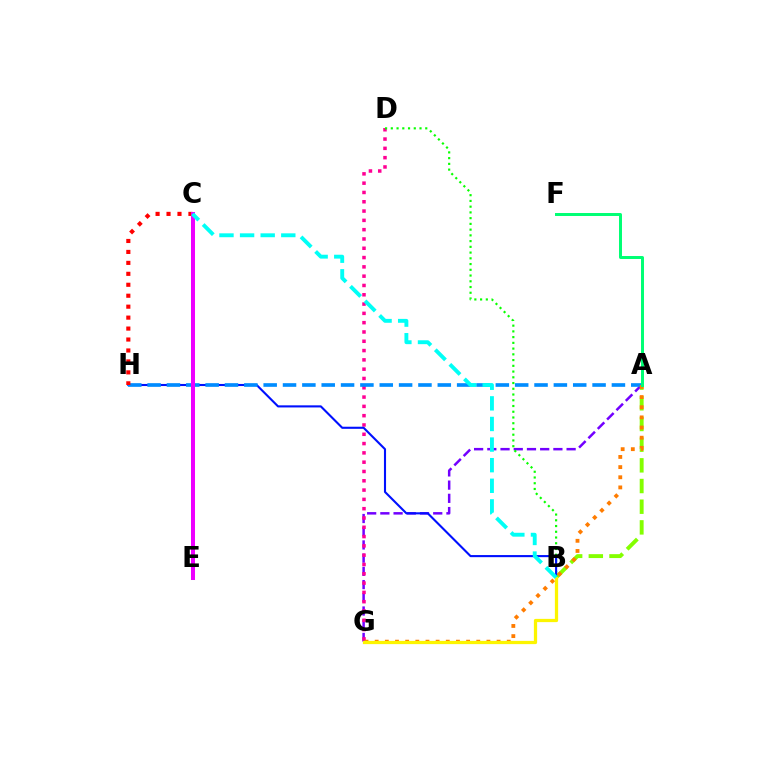{('A', 'B'): [{'color': '#84ff00', 'line_style': 'dashed', 'thickness': 2.81}], ('A', 'G'): [{'color': '#7200ff', 'line_style': 'dashed', 'thickness': 1.8}, {'color': '#ff7c00', 'line_style': 'dotted', 'thickness': 2.76}], ('D', 'G'): [{'color': '#ff0094', 'line_style': 'dotted', 'thickness': 2.53}], ('B', 'D'): [{'color': '#08ff00', 'line_style': 'dotted', 'thickness': 1.56}], ('B', 'H'): [{'color': '#0010ff', 'line_style': 'solid', 'thickness': 1.51}], ('A', 'H'): [{'color': '#008cff', 'line_style': 'dashed', 'thickness': 2.63}], ('C', 'H'): [{'color': '#ff0000', 'line_style': 'dotted', 'thickness': 2.98}], ('C', 'E'): [{'color': '#ee00ff', 'line_style': 'solid', 'thickness': 2.89}], ('B', 'G'): [{'color': '#fcf500', 'line_style': 'solid', 'thickness': 2.34}], ('B', 'C'): [{'color': '#00fff6', 'line_style': 'dashed', 'thickness': 2.8}], ('A', 'F'): [{'color': '#00ff74', 'line_style': 'solid', 'thickness': 2.14}]}